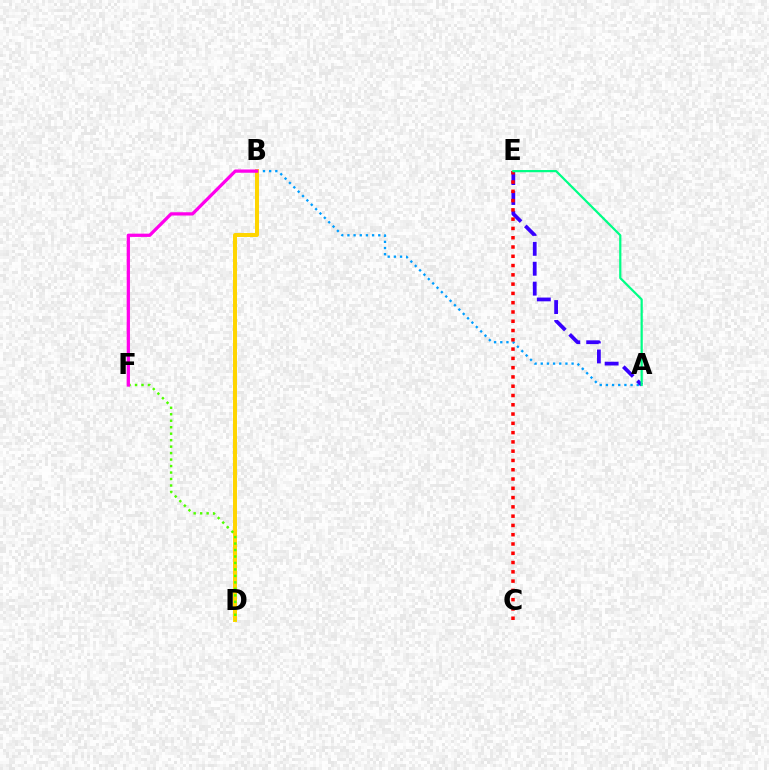{('A', 'B'): [{'color': '#009eff', 'line_style': 'dotted', 'thickness': 1.68}], ('B', 'D'): [{'color': '#ffd500', 'line_style': 'solid', 'thickness': 2.87}], ('A', 'E'): [{'color': '#3700ff', 'line_style': 'dashed', 'thickness': 2.7}, {'color': '#00ff86', 'line_style': 'solid', 'thickness': 1.6}], ('C', 'E'): [{'color': '#ff0000', 'line_style': 'dotted', 'thickness': 2.52}], ('D', 'F'): [{'color': '#4fff00', 'line_style': 'dotted', 'thickness': 1.76}], ('B', 'F'): [{'color': '#ff00ed', 'line_style': 'solid', 'thickness': 2.35}]}